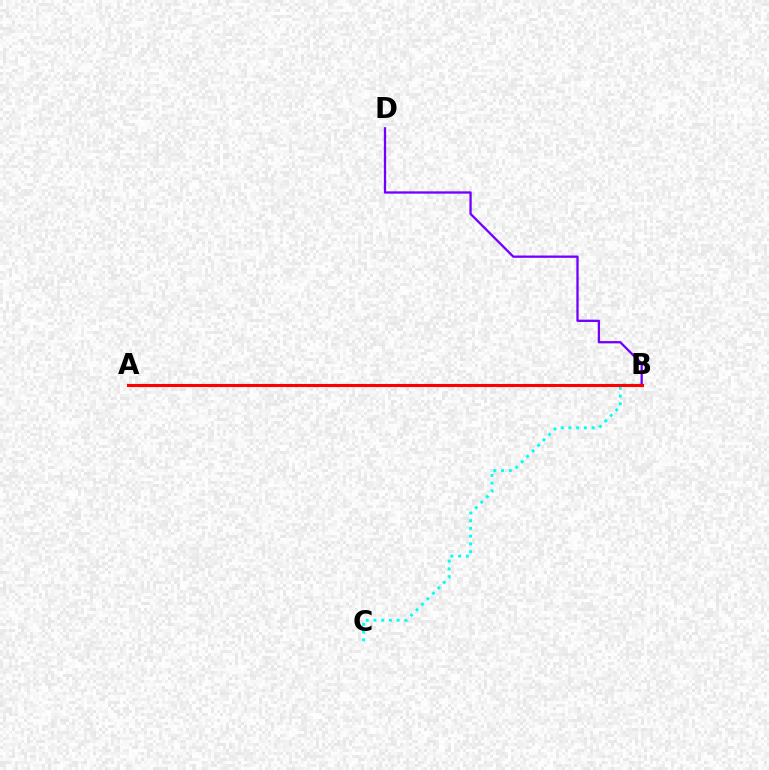{('B', 'C'): [{'color': '#00fff6', 'line_style': 'dotted', 'thickness': 2.1}], ('B', 'D'): [{'color': '#7200ff', 'line_style': 'solid', 'thickness': 1.66}], ('A', 'B'): [{'color': '#84ff00', 'line_style': 'solid', 'thickness': 2.18}, {'color': '#ff0000', 'line_style': 'solid', 'thickness': 2.21}]}